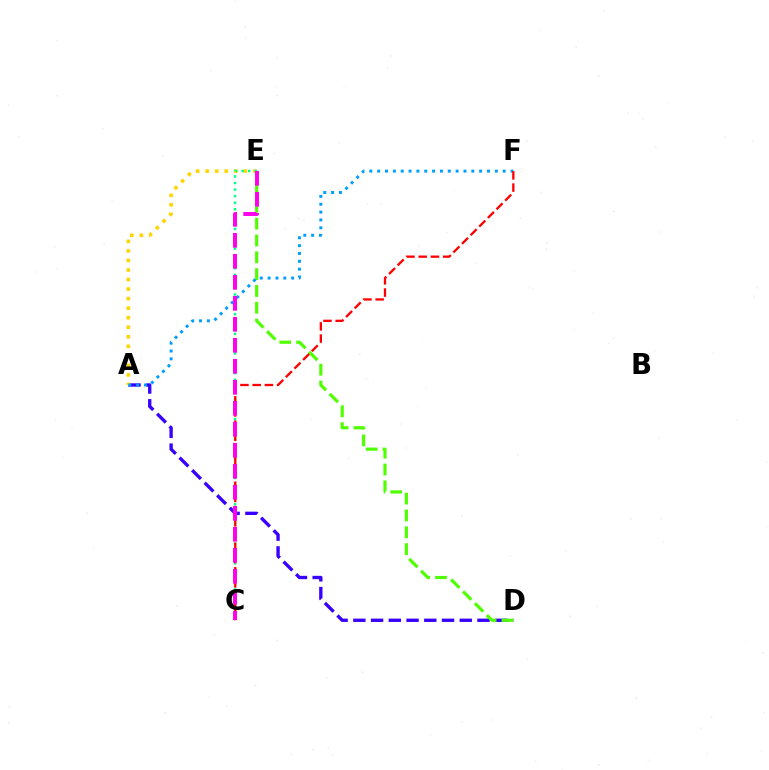{('A', 'D'): [{'color': '#3700ff', 'line_style': 'dashed', 'thickness': 2.41}], ('D', 'E'): [{'color': '#4fff00', 'line_style': 'dashed', 'thickness': 2.29}], ('A', 'E'): [{'color': '#ffd500', 'line_style': 'dotted', 'thickness': 2.59}], ('A', 'F'): [{'color': '#009eff', 'line_style': 'dotted', 'thickness': 2.13}], ('C', 'E'): [{'color': '#00ff86', 'line_style': 'dotted', 'thickness': 1.78}, {'color': '#ff00ed', 'line_style': 'dashed', 'thickness': 2.85}], ('C', 'F'): [{'color': '#ff0000', 'line_style': 'dashed', 'thickness': 1.66}]}